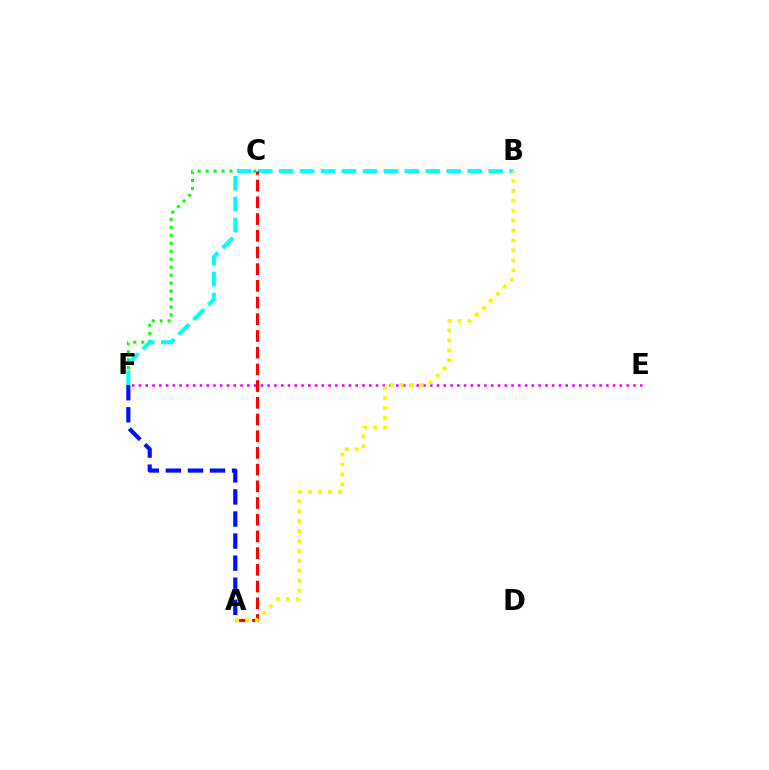{('C', 'F'): [{'color': '#08ff00', 'line_style': 'dotted', 'thickness': 2.16}], ('A', 'F'): [{'color': '#0010ff', 'line_style': 'dashed', 'thickness': 3.0}], ('E', 'F'): [{'color': '#ee00ff', 'line_style': 'dotted', 'thickness': 1.84}], ('B', 'F'): [{'color': '#00fff6', 'line_style': 'dashed', 'thickness': 2.85}], ('A', 'C'): [{'color': '#ff0000', 'line_style': 'dashed', 'thickness': 2.27}], ('A', 'B'): [{'color': '#fcf500', 'line_style': 'dotted', 'thickness': 2.7}]}